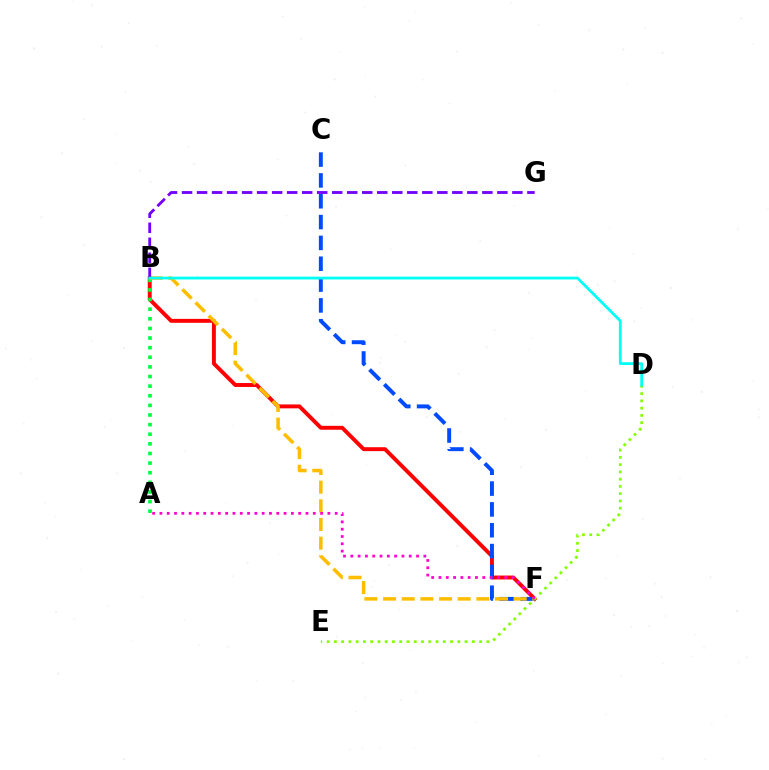{('B', 'F'): [{'color': '#ff0000', 'line_style': 'solid', 'thickness': 2.81}, {'color': '#ffbd00', 'line_style': 'dashed', 'thickness': 2.53}], ('A', 'B'): [{'color': '#00ff39', 'line_style': 'dotted', 'thickness': 2.61}], ('C', 'F'): [{'color': '#004bff', 'line_style': 'dashed', 'thickness': 2.83}], ('D', 'E'): [{'color': '#84ff00', 'line_style': 'dotted', 'thickness': 1.97}], ('B', 'G'): [{'color': '#7200ff', 'line_style': 'dashed', 'thickness': 2.04}], ('B', 'D'): [{'color': '#00fff6', 'line_style': 'solid', 'thickness': 2.0}], ('A', 'F'): [{'color': '#ff00cf', 'line_style': 'dotted', 'thickness': 1.98}]}